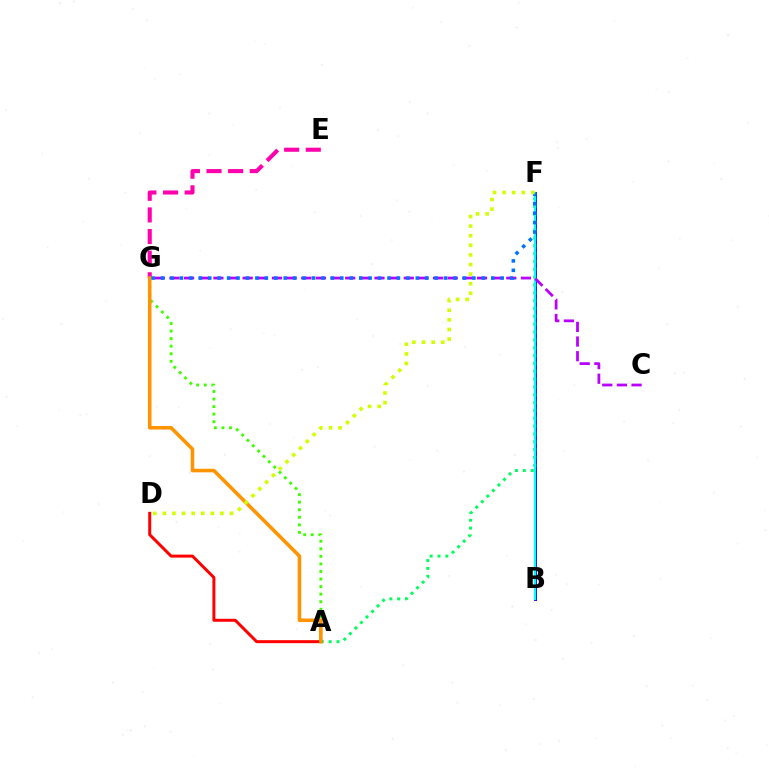{('B', 'F'): [{'color': '#2500ff', 'line_style': 'solid', 'thickness': 2.14}, {'color': '#00fff6', 'line_style': 'solid', 'thickness': 1.61}], ('A', 'F'): [{'color': '#00ff5c', 'line_style': 'dotted', 'thickness': 2.13}], ('E', 'G'): [{'color': '#ff00ac', 'line_style': 'dashed', 'thickness': 2.94}], ('C', 'G'): [{'color': '#b900ff', 'line_style': 'dashed', 'thickness': 1.99}], ('A', 'G'): [{'color': '#3dff00', 'line_style': 'dotted', 'thickness': 2.05}, {'color': '#ff9400', 'line_style': 'solid', 'thickness': 2.57}], ('A', 'D'): [{'color': '#ff0000', 'line_style': 'solid', 'thickness': 2.15}], ('F', 'G'): [{'color': '#0074ff', 'line_style': 'dotted', 'thickness': 2.56}], ('D', 'F'): [{'color': '#d1ff00', 'line_style': 'dotted', 'thickness': 2.61}]}